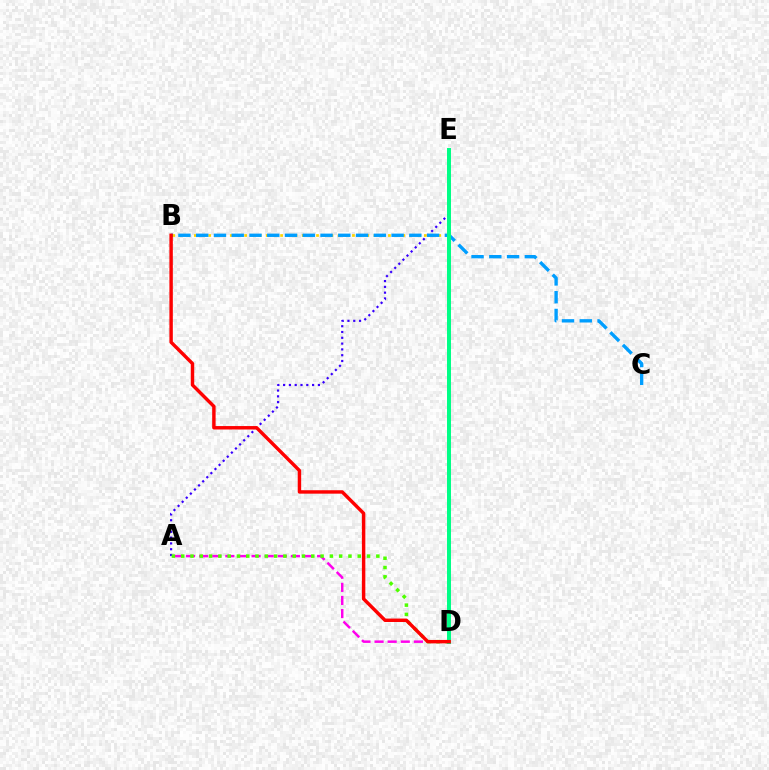{('A', 'E'): [{'color': '#3700ff', 'line_style': 'dotted', 'thickness': 1.58}], ('B', 'E'): [{'color': '#ffd500', 'line_style': 'dotted', 'thickness': 1.95}], ('A', 'D'): [{'color': '#ff00ed', 'line_style': 'dashed', 'thickness': 1.78}, {'color': '#4fff00', 'line_style': 'dotted', 'thickness': 2.52}], ('B', 'C'): [{'color': '#009eff', 'line_style': 'dashed', 'thickness': 2.41}], ('D', 'E'): [{'color': '#00ff86', 'line_style': 'solid', 'thickness': 2.86}], ('B', 'D'): [{'color': '#ff0000', 'line_style': 'solid', 'thickness': 2.47}]}